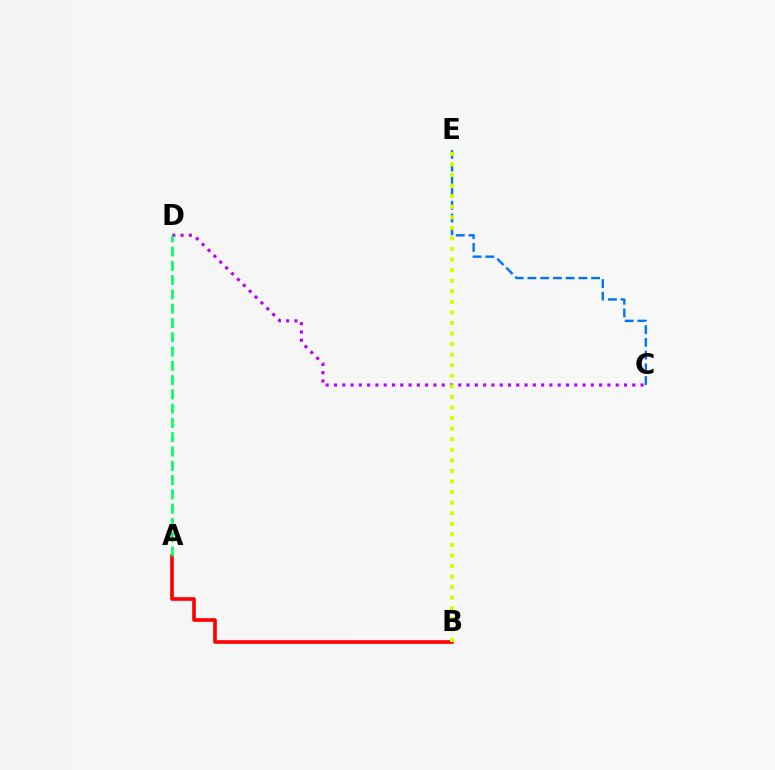{('C', 'D'): [{'color': '#b900ff', 'line_style': 'dotted', 'thickness': 2.25}], ('C', 'E'): [{'color': '#0074ff', 'line_style': 'dashed', 'thickness': 1.73}], ('A', 'B'): [{'color': '#ff0000', 'line_style': 'solid', 'thickness': 2.61}], ('A', 'D'): [{'color': '#00ff5c', 'line_style': 'dashed', 'thickness': 1.94}], ('B', 'E'): [{'color': '#d1ff00', 'line_style': 'dotted', 'thickness': 2.87}]}